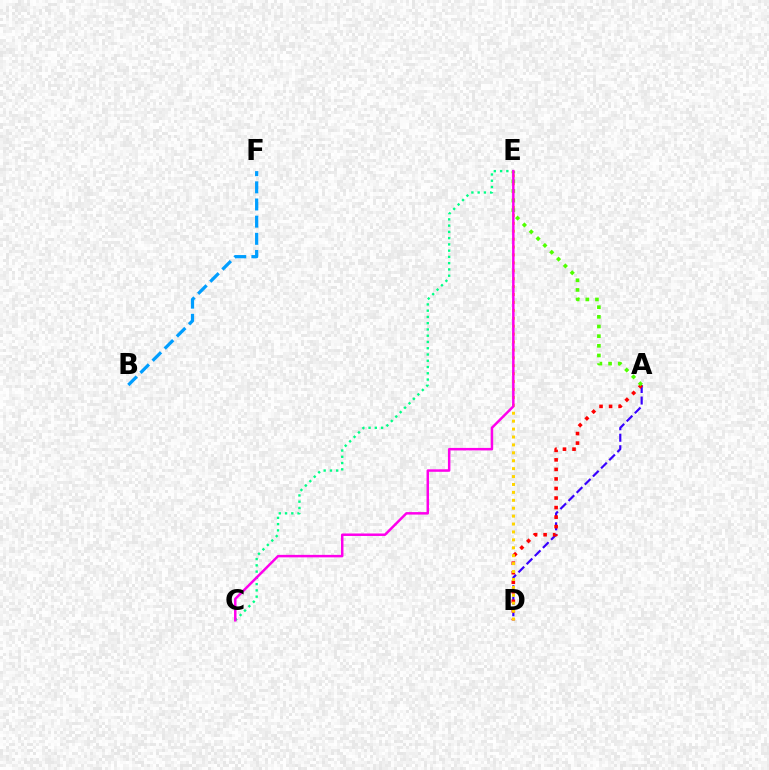{('A', 'D'): [{'color': '#3700ff', 'line_style': 'dashed', 'thickness': 1.56}, {'color': '#ff0000', 'line_style': 'dotted', 'thickness': 2.59}], ('C', 'E'): [{'color': '#00ff86', 'line_style': 'dotted', 'thickness': 1.7}, {'color': '#ff00ed', 'line_style': 'solid', 'thickness': 1.79}], ('B', 'F'): [{'color': '#009eff', 'line_style': 'dashed', 'thickness': 2.33}], ('D', 'E'): [{'color': '#ffd500', 'line_style': 'dotted', 'thickness': 2.15}], ('A', 'E'): [{'color': '#4fff00', 'line_style': 'dotted', 'thickness': 2.62}]}